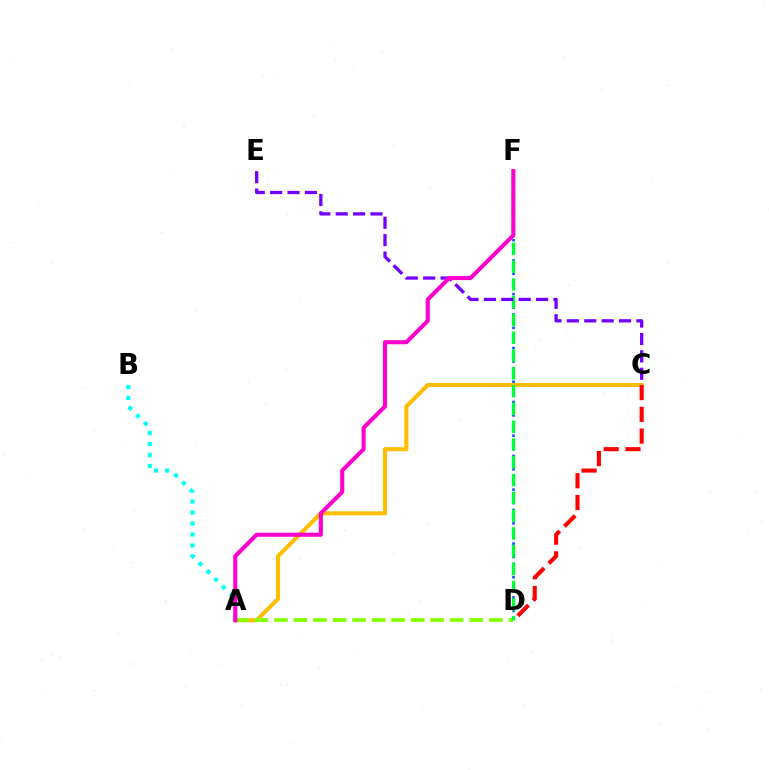{('A', 'C'): [{'color': '#ffbd00', 'line_style': 'solid', 'thickness': 2.92}], ('D', 'F'): [{'color': '#004bff', 'line_style': 'dotted', 'thickness': 1.83}, {'color': '#00ff39', 'line_style': 'dashed', 'thickness': 2.42}], ('C', 'D'): [{'color': '#ff0000', 'line_style': 'dashed', 'thickness': 2.96}], ('A', 'B'): [{'color': '#00fff6', 'line_style': 'dotted', 'thickness': 2.98}], ('A', 'D'): [{'color': '#84ff00', 'line_style': 'dashed', 'thickness': 2.65}], ('C', 'E'): [{'color': '#7200ff', 'line_style': 'dashed', 'thickness': 2.36}], ('A', 'F'): [{'color': '#ff00cf', 'line_style': 'solid', 'thickness': 2.92}]}